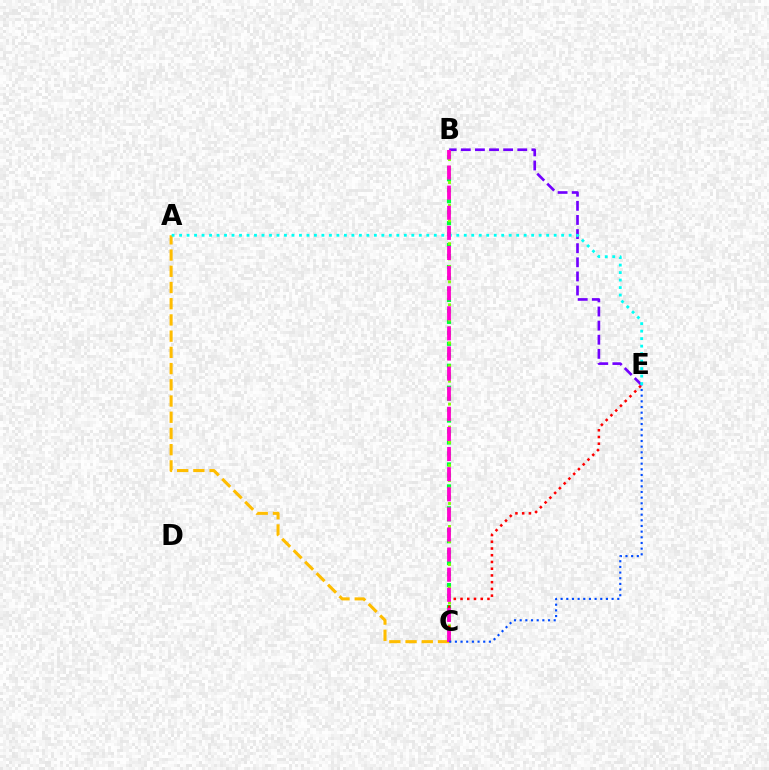{('B', 'E'): [{'color': '#7200ff', 'line_style': 'dashed', 'thickness': 1.92}], ('B', 'C'): [{'color': '#00ff39', 'line_style': 'dotted', 'thickness': 2.98}, {'color': '#84ff00', 'line_style': 'dotted', 'thickness': 2.08}, {'color': '#ff00cf', 'line_style': 'dashed', 'thickness': 2.73}], ('A', 'C'): [{'color': '#ffbd00', 'line_style': 'dashed', 'thickness': 2.2}], ('C', 'E'): [{'color': '#ff0000', 'line_style': 'dotted', 'thickness': 1.83}, {'color': '#004bff', 'line_style': 'dotted', 'thickness': 1.54}], ('A', 'E'): [{'color': '#00fff6', 'line_style': 'dotted', 'thickness': 2.04}]}